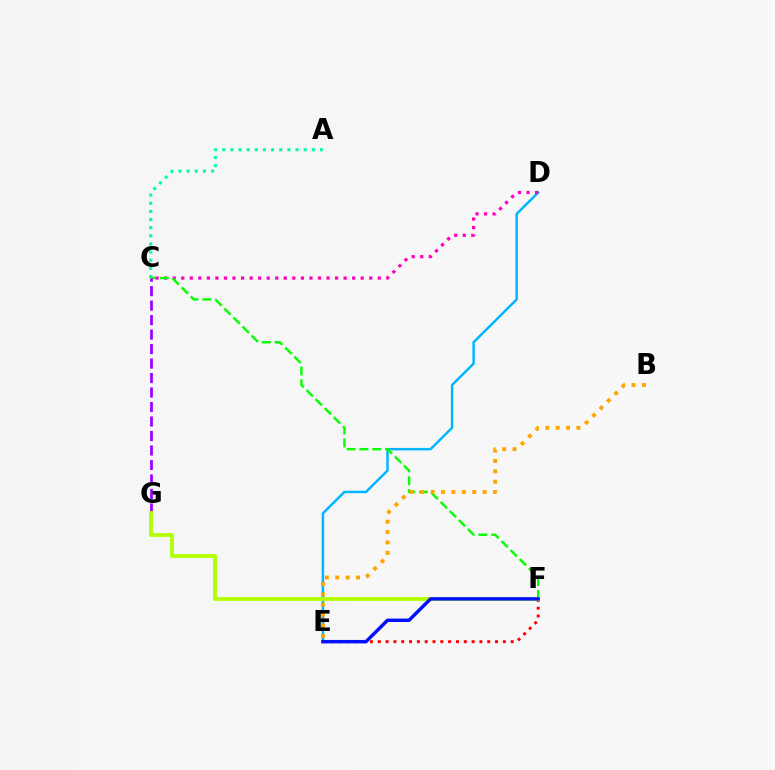{('A', 'C'): [{'color': '#00ff9d', 'line_style': 'dotted', 'thickness': 2.21}], ('D', 'E'): [{'color': '#00b5ff', 'line_style': 'solid', 'thickness': 1.77}], ('E', 'F'): [{'color': '#ff0000', 'line_style': 'dotted', 'thickness': 2.12}, {'color': '#0010ff', 'line_style': 'solid', 'thickness': 2.47}], ('C', 'D'): [{'color': '#ff00bd', 'line_style': 'dotted', 'thickness': 2.32}], ('C', 'F'): [{'color': '#08ff00', 'line_style': 'dashed', 'thickness': 1.74}], ('C', 'G'): [{'color': '#9b00ff', 'line_style': 'dashed', 'thickness': 1.97}], ('F', 'G'): [{'color': '#b3ff00', 'line_style': 'solid', 'thickness': 2.76}], ('B', 'E'): [{'color': '#ffa500', 'line_style': 'dotted', 'thickness': 2.82}]}